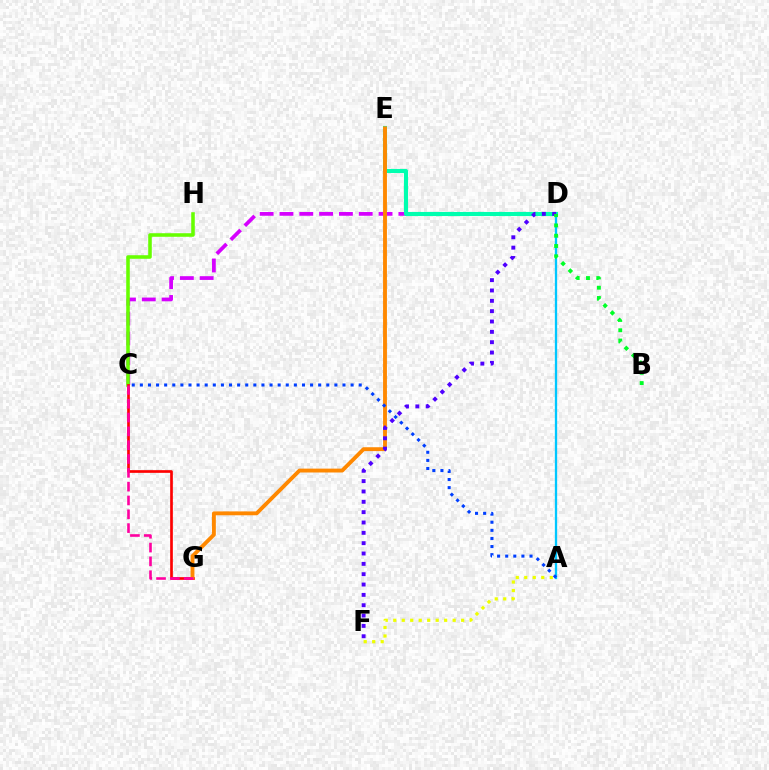{('C', 'D'): [{'color': '#d600ff', 'line_style': 'dashed', 'thickness': 2.69}], ('C', 'H'): [{'color': '#66ff00', 'line_style': 'solid', 'thickness': 2.56}], ('D', 'E'): [{'color': '#00ffaf', 'line_style': 'solid', 'thickness': 2.95}], ('C', 'G'): [{'color': '#ff0000', 'line_style': 'solid', 'thickness': 1.93}, {'color': '#ff00a0', 'line_style': 'dashed', 'thickness': 1.88}], ('E', 'G'): [{'color': '#ff8800', 'line_style': 'solid', 'thickness': 2.79}], ('A', 'F'): [{'color': '#eeff00', 'line_style': 'dotted', 'thickness': 2.31}], ('A', 'D'): [{'color': '#00c7ff', 'line_style': 'solid', 'thickness': 1.66}], ('D', 'F'): [{'color': '#4f00ff', 'line_style': 'dotted', 'thickness': 2.81}], ('B', 'D'): [{'color': '#00ff27', 'line_style': 'dotted', 'thickness': 2.79}], ('A', 'C'): [{'color': '#003fff', 'line_style': 'dotted', 'thickness': 2.2}]}